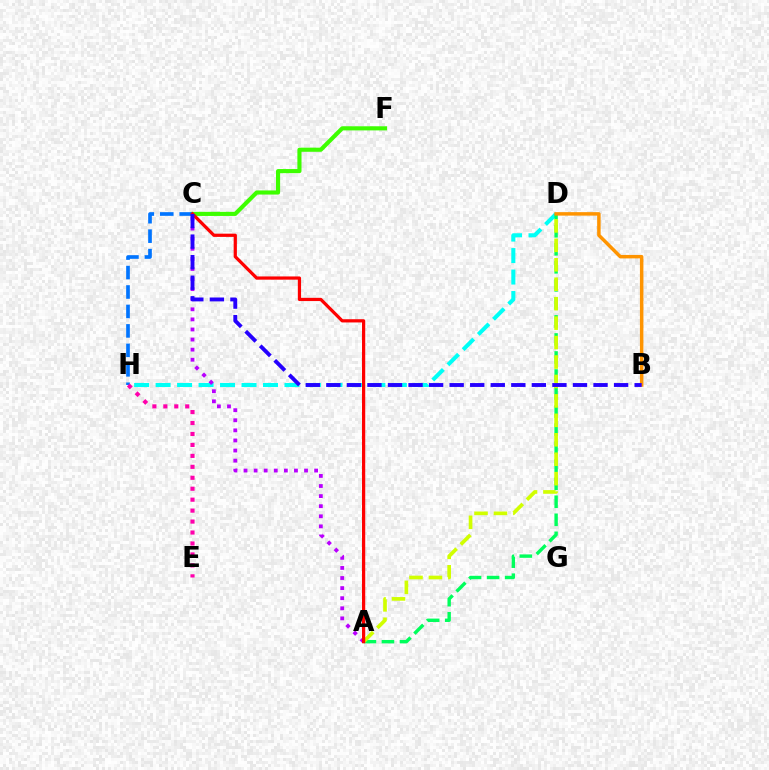{('D', 'H'): [{'color': '#00fff6', 'line_style': 'dashed', 'thickness': 2.92}], ('A', 'C'): [{'color': '#b900ff', 'line_style': 'dotted', 'thickness': 2.74}, {'color': '#ff0000', 'line_style': 'solid', 'thickness': 2.32}], ('C', 'F'): [{'color': '#3dff00', 'line_style': 'solid', 'thickness': 2.97}], ('A', 'D'): [{'color': '#00ff5c', 'line_style': 'dashed', 'thickness': 2.45}, {'color': '#d1ff00', 'line_style': 'dashed', 'thickness': 2.64}], ('C', 'H'): [{'color': '#0074ff', 'line_style': 'dashed', 'thickness': 2.64}], ('B', 'D'): [{'color': '#ff9400', 'line_style': 'solid', 'thickness': 2.51}], ('B', 'C'): [{'color': '#2500ff', 'line_style': 'dashed', 'thickness': 2.79}], ('E', 'H'): [{'color': '#ff00ac', 'line_style': 'dotted', 'thickness': 2.97}]}